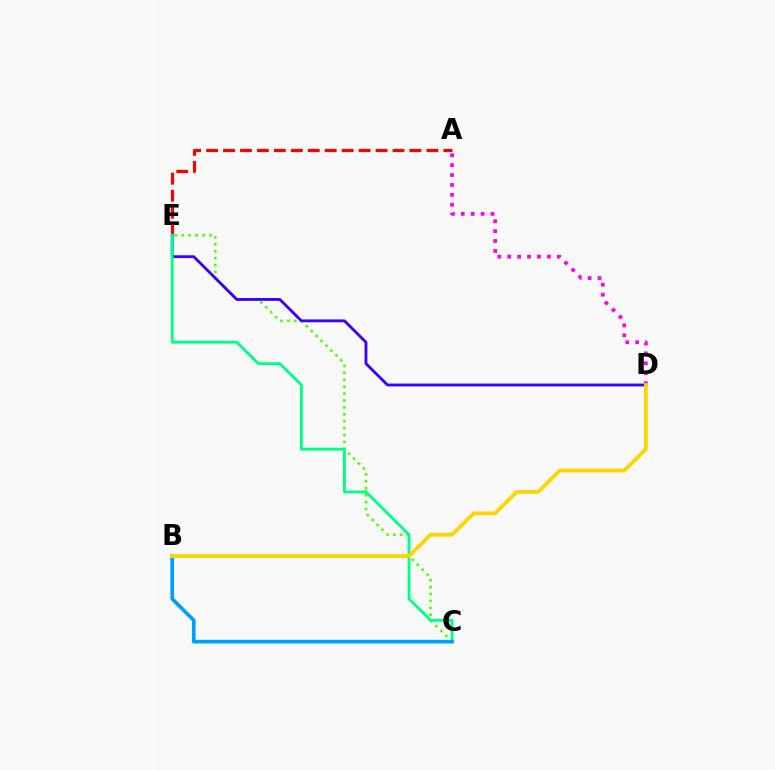{('A', 'E'): [{'color': '#ff0000', 'line_style': 'dashed', 'thickness': 2.3}], ('A', 'D'): [{'color': '#ff00ed', 'line_style': 'dotted', 'thickness': 2.69}], ('C', 'E'): [{'color': '#4fff00', 'line_style': 'dotted', 'thickness': 1.88}, {'color': '#00ff86', 'line_style': 'solid', 'thickness': 2.06}], ('D', 'E'): [{'color': '#3700ff', 'line_style': 'solid', 'thickness': 2.04}], ('B', 'C'): [{'color': '#009eff', 'line_style': 'solid', 'thickness': 2.64}], ('B', 'D'): [{'color': '#ffd500', 'line_style': 'solid', 'thickness': 2.72}]}